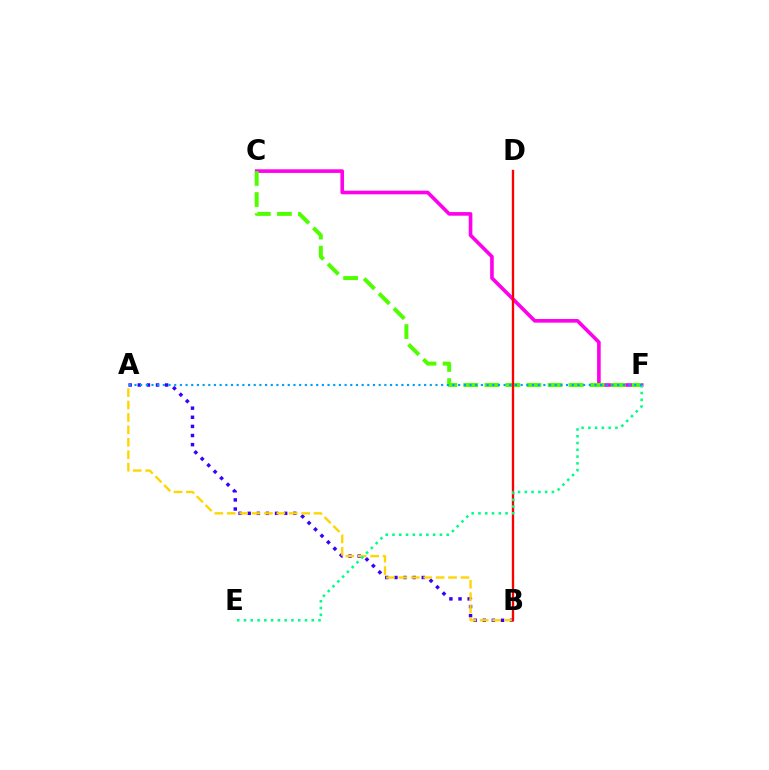{('A', 'B'): [{'color': '#3700ff', 'line_style': 'dotted', 'thickness': 2.48}, {'color': '#ffd500', 'line_style': 'dashed', 'thickness': 1.69}], ('C', 'F'): [{'color': '#ff00ed', 'line_style': 'solid', 'thickness': 2.6}, {'color': '#4fff00', 'line_style': 'dashed', 'thickness': 2.86}], ('B', 'D'): [{'color': '#ff0000', 'line_style': 'solid', 'thickness': 1.69}], ('E', 'F'): [{'color': '#00ff86', 'line_style': 'dotted', 'thickness': 1.84}], ('A', 'F'): [{'color': '#009eff', 'line_style': 'dotted', 'thickness': 1.54}]}